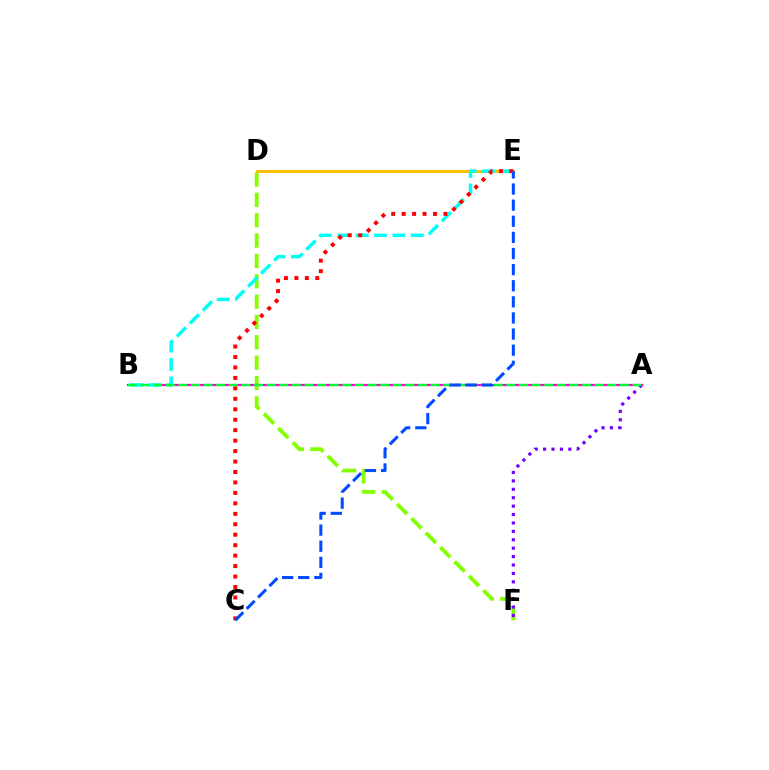{('D', 'F'): [{'color': '#84ff00', 'line_style': 'dashed', 'thickness': 2.76}], ('D', 'E'): [{'color': '#ffbd00', 'line_style': 'solid', 'thickness': 2.1}], ('A', 'F'): [{'color': '#7200ff', 'line_style': 'dotted', 'thickness': 2.29}], ('A', 'B'): [{'color': '#ff00cf', 'line_style': 'solid', 'thickness': 1.55}, {'color': '#00ff39', 'line_style': 'dashed', 'thickness': 1.71}], ('B', 'E'): [{'color': '#00fff6', 'line_style': 'dashed', 'thickness': 2.5}], ('C', 'E'): [{'color': '#ff0000', 'line_style': 'dotted', 'thickness': 2.84}, {'color': '#004bff', 'line_style': 'dashed', 'thickness': 2.19}]}